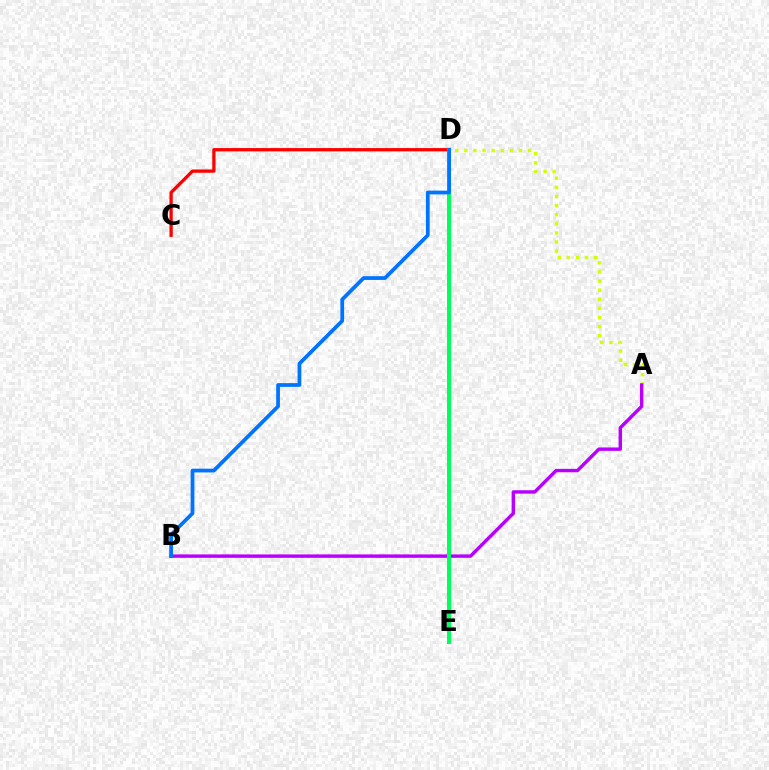{('A', 'D'): [{'color': '#d1ff00', 'line_style': 'dotted', 'thickness': 2.48}], ('C', 'D'): [{'color': '#ff0000', 'line_style': 'solid', 'thickness': 2.37}], ('A', 'B'): [{'color': '#b900ff', 'line_style': 'solid', 'thickness': 2.46}], ('D', 'E'): [{'color': '#00ff5c', 'line_style': 'solid', 'thickness': 2.87}], ('B', 'D'): [{'color': '#0074ff', 'line_style': 'solid', 'thickness': 2.7}]}